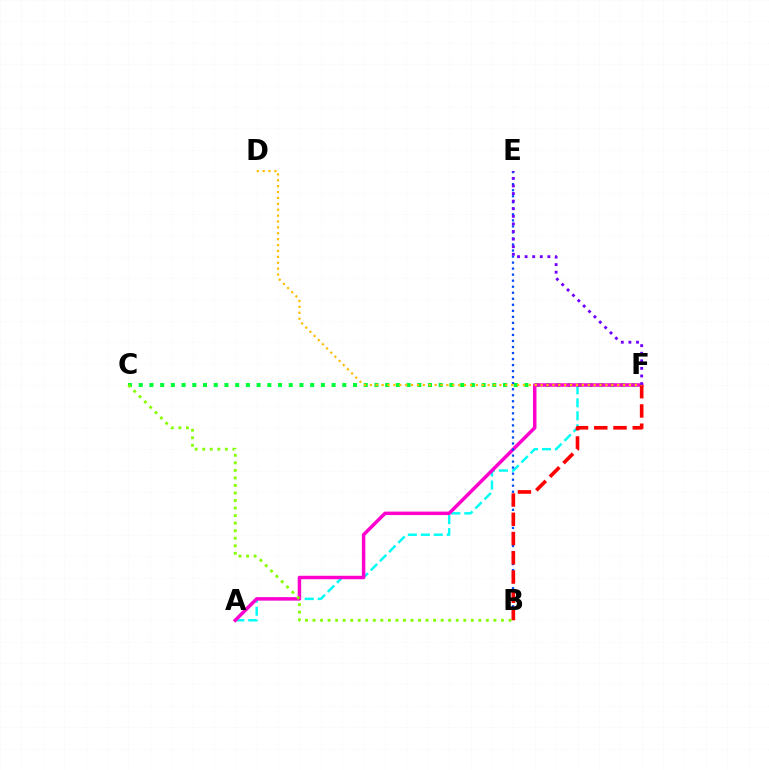{('A', 'F'): [{'color': '#00fff6', 'line_style': 'dashed', 'thickness': 1.76}, {'color': '#ff00cf', 'line_style': 'solid', 'thickness': 2.51}], ('C', 'F'): [{'color': '#00ff39', 'line_style': 'dotted', 'thickness': 2.91}], ('B', 'E'): [{'color': '#004bff', 'line_style': 'dotted', 'thickness': 1.64}], ('B', 'F'): [{'color': '#ff0000', 'line_style': 'dashed', 'thickness': 2.61}], ('B', 'C'): [{'color': '#84ff00', 'line_style': 'dotted', 'thickness': 2.05}], ('D', 'F'): [{'color': '#ffbd00', 'line_style': 'dotted', 'thickness': 1.6}], ('E', 'F'): [{'color': '#7200ff', 'line_style': 'dotted', 'thickness': 2.06}]}